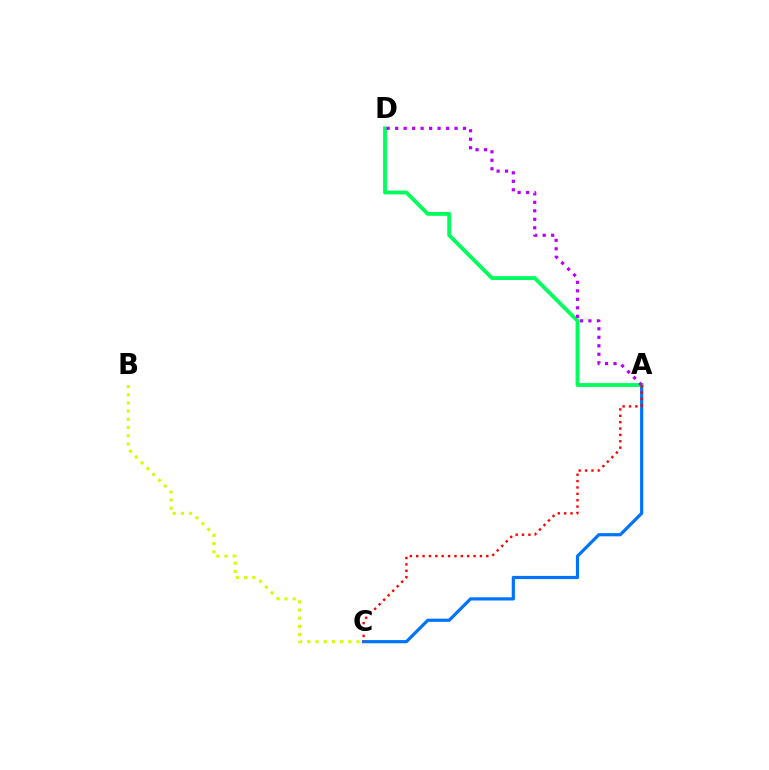{('A', 'C'): [{'color': '#0074ff', 'line_style': 'solid', 'thickness': 2.3}, {'color': '#ff0000', 'line_style': 'dotted', 'thickness': 1.73}], ('B', 'C'): [{'color': '#d1ff00', 'line_style': 'dotted', 'thickness': 2.23}], ('A', 'D'): [{'color': '#00ff5c', 'line_style': 'solid', 'thickness': 2.75}, {'color': '#b900ff', 'line_style': 'dotted', 'thickness': 2.3}]}